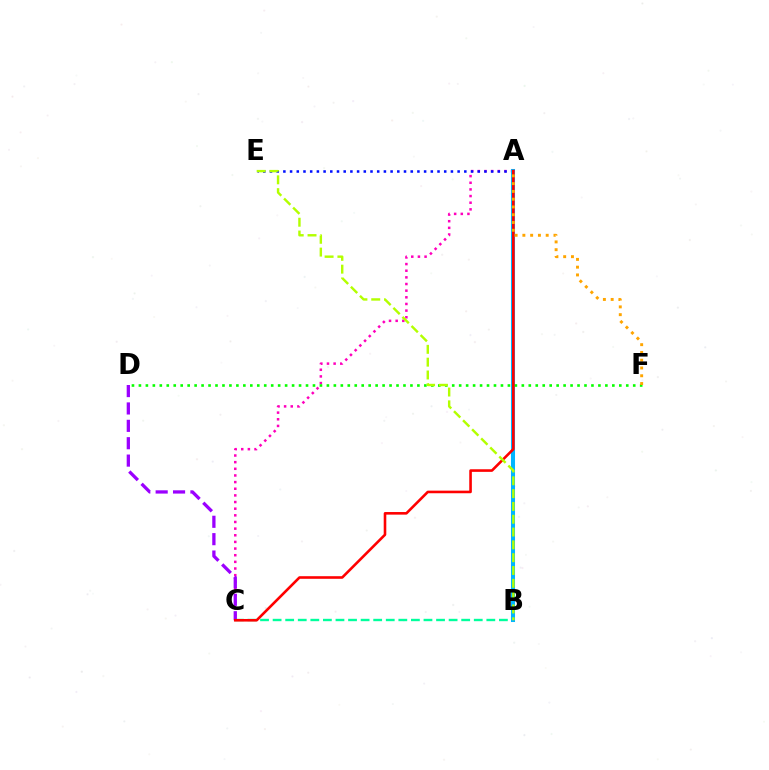{('A', 'C'): [{'color': '#ff00bd', 'line_style': 'dotted', 'thickness': 1.81}, {'color': '#ff0000', 'line_style': 'solid', 'thickness': 1.87}], ('A', 'E'): [{'color': '#0010ff', 'line_style': 'dotted', 'thickness': 1.82}], ('B', 'C'): [{'color': '#00ff9d', 'line_style': 'dashed', 'thickness': 1.71}], ('A', 'B'): [{'color': '#00b5ff', 'line_style': 'solid', 'thickness': 2.92}], ('C', 'D'): [{'color': '#9b00ff', 'line_style': 'dashed', 'thickness': 2.36}], ('D', 'F'): [{'color': '#08ff00', 'line_style': 'dotted', 'thickness': 1.89}], ('B', 'E'): [{'color': '#b3ff00', 'line_style': 'dashed', 'thickness': 1.74}], ('A', 'F'): [{'color': '#ffa500', 'line_style': 'dotted', 'thickness': 2.11}]}